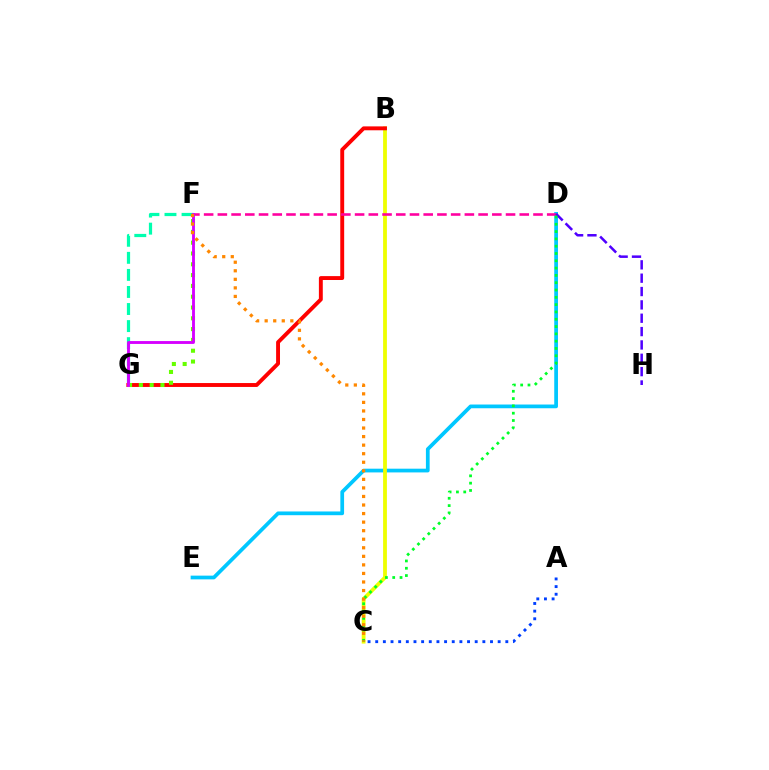{('D', 'E'): [{'color': '#00c7ff', 'line_style': 'solid', 'thickness': 2.68}], ('B', 'C'): [{'color': '#eeff00', 'line_style': 'solid', 'thickness': 2.74}], ('F', 'G'): [{'color': '#00ffaf', 'line_style': 'dashed', 'thickness': 2.32}, {'color': '#66ff00', 'line_style': 'dotted', 'thickness': 2.94}, {'color': '#d600ff', 'line_style': 'solid', 'thickness': 2.06}], ('B', 'G'): [{'color': '#ff0000', 'line_style': 'solid', 'thickness': 2.81}], ('D', 'F'): [{'color': '#ff00a0', 'line_style': 'dashed', 'thickness': 1.86}], ('D', 'H'): [{'color': '#4f00ff', 'line_style': 'dashed', 'thickness': 1.81}], ('C', 'D'): [{'color': '#00ff27', 'line_style': 'dotted', 'thickness': 1.99}], ('C', 'F'): [{'color': '#ff8800', 'line_style': 'dotted', 'thickness': 2.32}], ('A', 'C'): [{'color': '#003fff', 'line_style': 'dotted', 'thickness': 2.08}]}